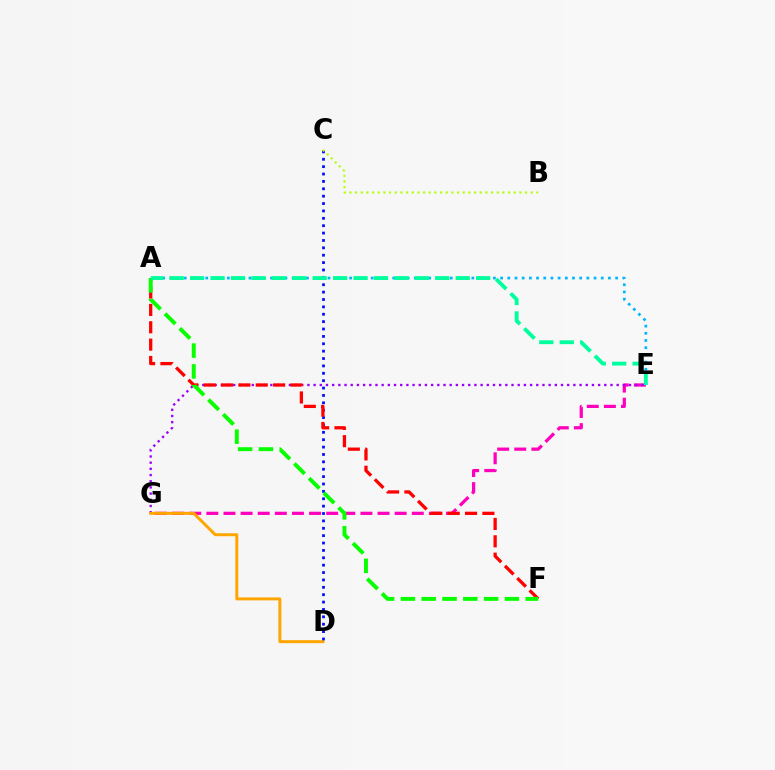{('E', 'G'): [{'color': '#ff00bd', 'line_style': 'dashed', 'thickness': 2.33}, {'color': '#9b00ff', 'line_style': 'dotted', 'thickness': 1.68}], ('D', 'G'): [{'color': '#ffa500', 'line_style': 'solid', 'thickness': 2.14}], ('C', 'D'): [{'color': '#0010ff', 'line_style': 'dotted', 'thickness': 2.01}], ('A', 'F'): [{'color': '#ff0000', 'line_style': 'dashed', 'thickness': 2.36}, {'color': '#08ff00', 'line_style': 'dashed', 'thickness': 2.83}], ('B', 'C'): [{'color': '#b3ff00', 'line_style': 'dotted', 'thickness': 1.54}], ('A', 'E'): [{'color': '#00b5ff', 'line_style': 'dotted', 'thickness': 1.95}, {'color': '#00ff9d', 'line_style': 'dashed', 'thickness': 2.78}]}